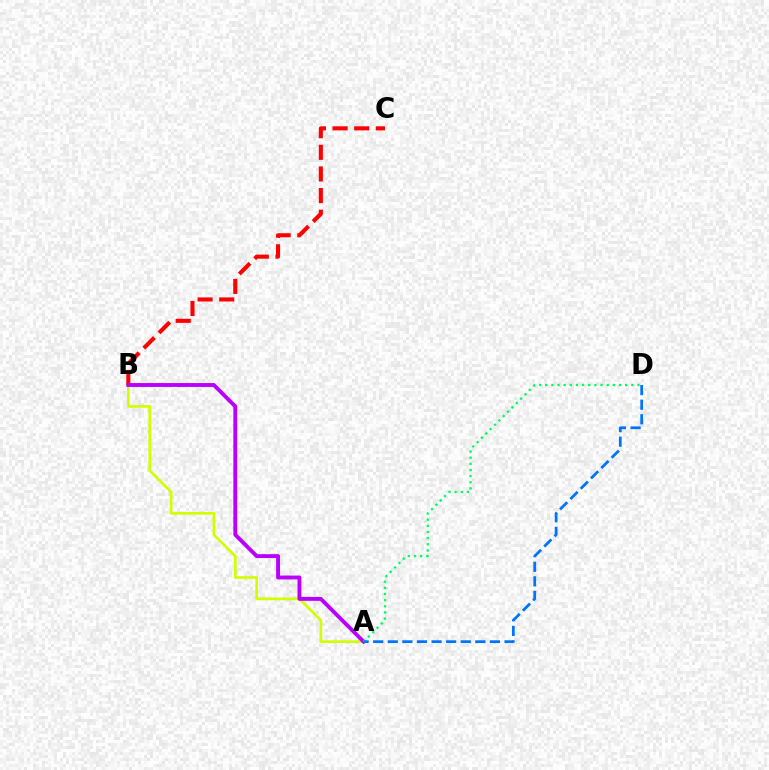{('A', 'B'): [{'color': '#d1ff00', 'line_style': 'solid', 'thickness': 1.93}, {'color': '#b900ff', 'line_style': 'solid', 'thickness': 2.8}], ('B', 'C'): [{'color': '#ff0000', 'line_style': 'dashed', 'thickness': 2.94}], ('A', 'D'): [{'color': '#00ff5c', 'line_style': 'dotted', 'thickness': 1.67}, {'color': '#0074ff', 'line_style': 'dashed', 'thickness': 1.98}]}